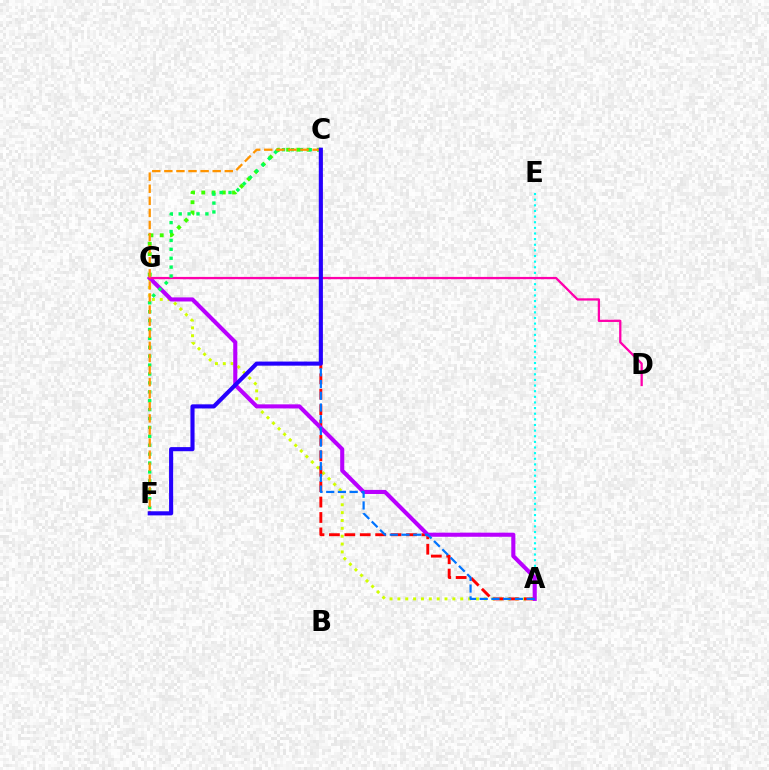{('A', 'G'): [{'color': '#d1ff00', 'line_style': 'dotted', 'thickness': 2.13}, {'color': '#b900ff', 'line_style': 'solid', 'thickness': 2.94}], ('A', 'E'): [{'color': '#00fff6', 'line_style': 'dotted', 'thickness': 1.53}], ('C', 'G'): [{'color': '#3dff00', 'line_style': 'dotted', 'thickness': 2.79}], ('A', 'C'): [{'color': '#ff0000', 'line_style': 'dashed', 'thickness': 2.09}, {'color': '#0074ff', 'line_style': 'dashed', 'thickness': 1.59}], ('D', 'G'): [{'color': '#ff00ac', 'line_style': 'solid', 'thickness': 1.64}], ('C', 'F'): [{'color': '#00ff5c', 'line_style': 'dotted', 'thickness': 2.42}, {'color': '#ff9400', 'line_style': 'dashed', 'thickness': 1.64}, {'color': '#2500ff', 'line_style': 'solid', 'thickness': 2.96}]}